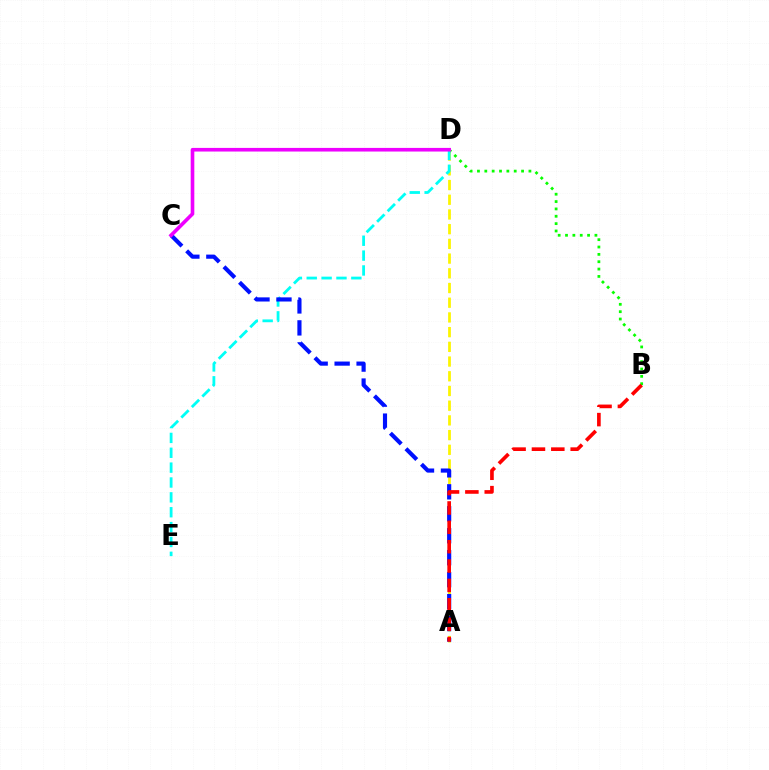{('A', 'D'): [{'color': '#fcf500', 'line_style': 'dashed', 'thickness': 2.0}], ('B', 'D'): [{'color': '#08ff00', 'line_style': 'dotted', 'thickness': 2.0}], ('D', 'E'): [{'color': '#00fff6', 'line_style': 'dashed', 'thickness': 2.02}], ('A', 'C'): [{'color': '#0010ff', 'line_style': 'dashed', 'thickness': 2.98}], ('A', 'B'): [{'color': '#ff0000', 'line_style': 'dashed', 'thickness': 2.63}], ('C', 'D'): [{'color': '#ee00ff', 'line_style': 'solid', 'thickness': 2.61}]}